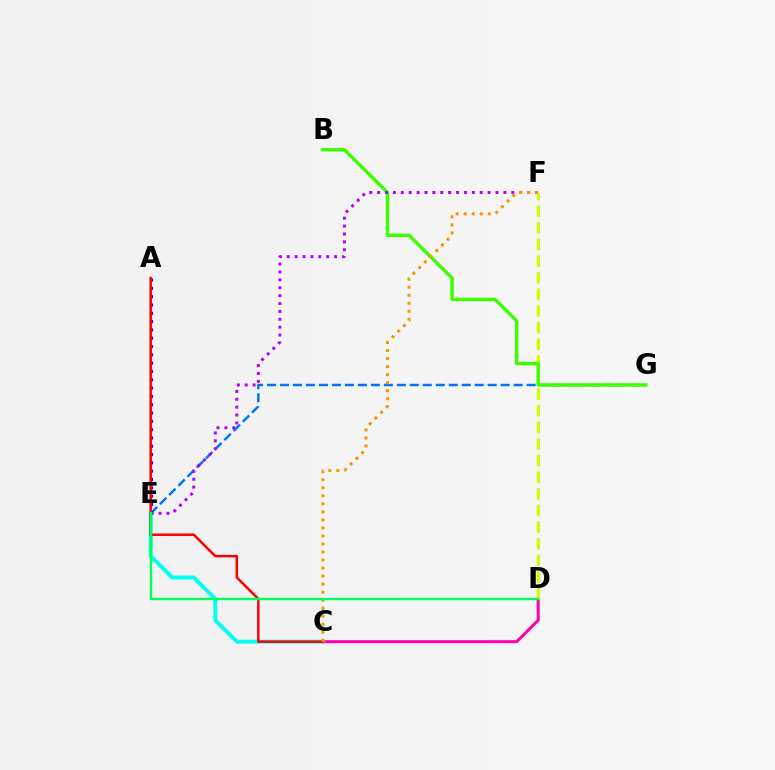{('C', 'D'): [{'color': '#ff00ac', 'line_style': 'solid', 'thickness': 2.17}], ('C', 'E'): [{'color': '#00fff6', 'line_style': 'solid', 'thickness': 2.79}], ('D', 'F'): [{'color': '#d1ff00', 'line_style': 'dashed', 'thickness': 2.26}], ('E', 'G'): [{'color': '#0074ff', 'line_style': 'dashed', 'thickness': 1.76}], ('B', 'G'): [{'color': '#3dff00', 'line_style': 'solid', 'thickness': 2.46}], ('A', 'E'): [{'color': '#2500ff', 'line_style': 'dotted', 'thickness': 2.26}], ('E', 'F'): [{'color': '#b900ff', 'line_style': 'dotted', 'thickness': 2.14}], ('A', 'C'): [{'color': '#ff0000', 'line_style': 'solid', 'thickness': 1.81}], ('C', 'F'): [{'color': '#ff9400', 'line_style': 'dotted', 'thickness': 2.18}], ('D', 'E'): [{'color': '#00ff5c', 'line_style': 'solid', 'thickness': 1.74}]}